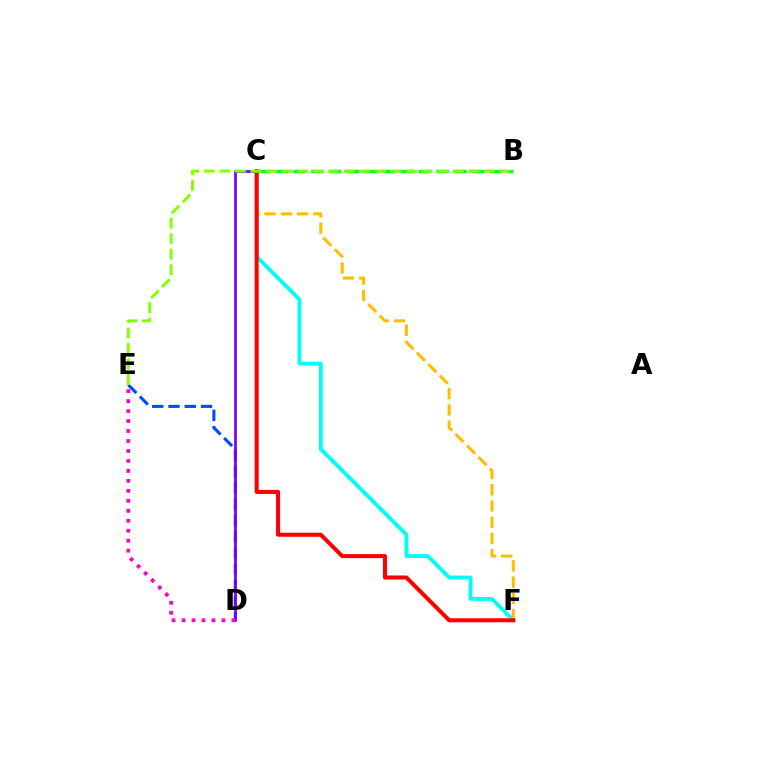{('C', 'F'): [{'color': '#00fff6', 'line_style': 'solid', 'thickness': 2.76}, {'color': '#ffbd00', 'line_style': 'dashed', 'thickness': 2.21}, {'color': '#ff0000', 'line_style': 'solid', 'thickness': 2.9}], ('D', 'E'): [{'color': '#004bff', 'line_style': 'dashed', 'thickness': 2.21}, {'color': '#ff00cf', 'line_style': 'dotted', 'thickness': 2.71}], ('C', 'D'): [{'color': '#7200ff', 'line_style': 'solid', 'thickness': 1.95}], ('B', 'C'): [{'color': '#00ff39', 'line_style': 'dashed', 'thickness': 2.43}], ('B', 'E'): [{'color': '#84ff00', 'line_style': 'dashed', 'thickness': 2.11}]}